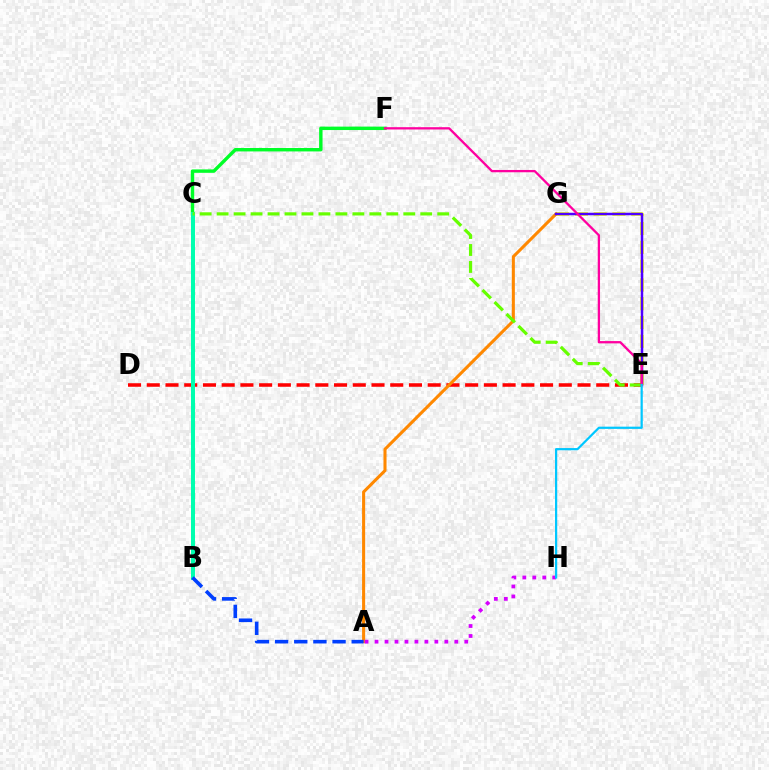{('C', 'F'): [{'color': '#00ff27', 'line_style': 'solid', 'thickness': 2.45}], ('E', 'G'): [{'color': '#eeff00', 'line_style': 'dashed', 'thickness': 2.55}, {'color': '#4f00ff', 'line_style': 'solid', 'thickness': 1.79}], ('D', 'E'): [{'color': '#ff0000', 'line_style': 'dashed', 'thickness': 2.54}], ('A', 'G'): [{'color': '#ff8800', 'line_style': 'solid', 'thickness': 2.21}], ('A', 'H'): [{'color': '#d600ff', 'line_style': 'dotted', 'thickness': 2.71}], ('B', 'C'): [{'color': '#00ffaf', 'line_style': 'solid', 'thickness': 2.89}], ('C', 'E'): [{'color': '#66ff00', 'line_style': 'dashed', 'thickness': 2.31}], ('E', 'F'): [{'color': '#ff00a0', 'line_style': 'solid', 'thickness': 1.65}], ('A', 'B'): [{'color': '#003fff', 'line_style': 'dashed', 'thickness': 2.6}], ('E', 'H'): [{'color': '#00c7ff', 'line_style': 'solid', 'thickness': 1.6}]}